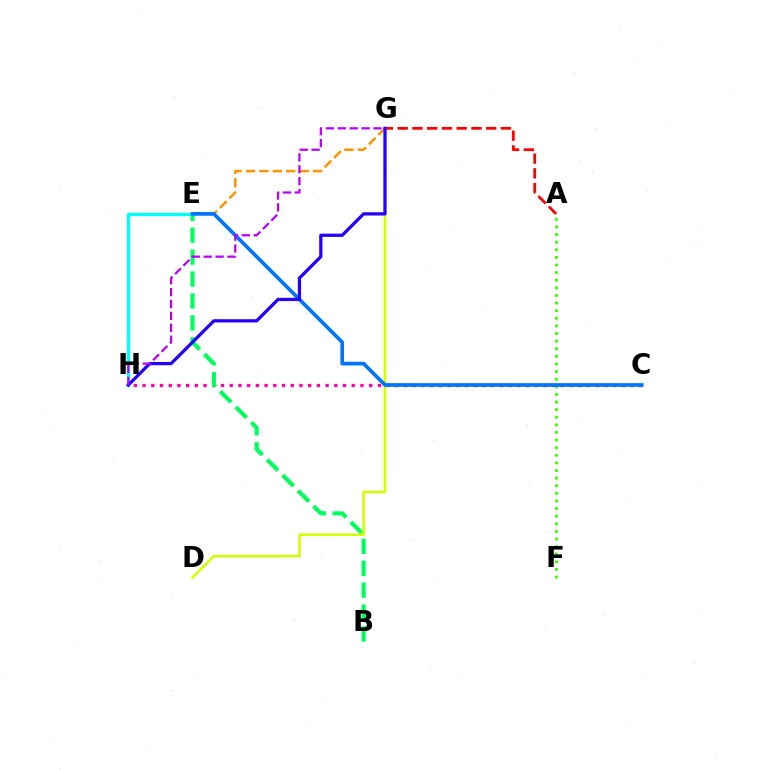{('C', 'H'): [{'color': '#ff00ac', 'line_style': 'dotted', 'thickness': 2.37}], ('E', 'G'): [{'color': '#ff9400', 'line_style': 'dashed', 'thickness': 1.82}], ('B', 'E'): [{'color': '#00ff5c', 'line_style': 'dashed', 'thickness': 2.98}], ('A', 'G'): [{'color': '#ff0000', 'line_style': 'dashed', 'thickness': 2.0}], ('A', 'F'): [{'color': '#3dff00', 'line_style': 'dotted', 'thickness': 2.07}], ('E', 'H'): [{'color': '#00fff6', 'line_style': 'solid', 'thickness': 2.35}], ('D', 'G'): [{'color': '#d1ff00', 'line_style': 'solid', 'thickness': 1.87}], ('C', 'E'): [{'color': '#0074ff', 'line_style': 'solid', 'thickness': 2.66}], ('G', 'H'): [{'color': '#2500ff', 'line_style': 'solid', 'thickness': 2.34}, {'color': '#b900ff', 'line_style': 'dashed', 'thickness': 1.62}]}